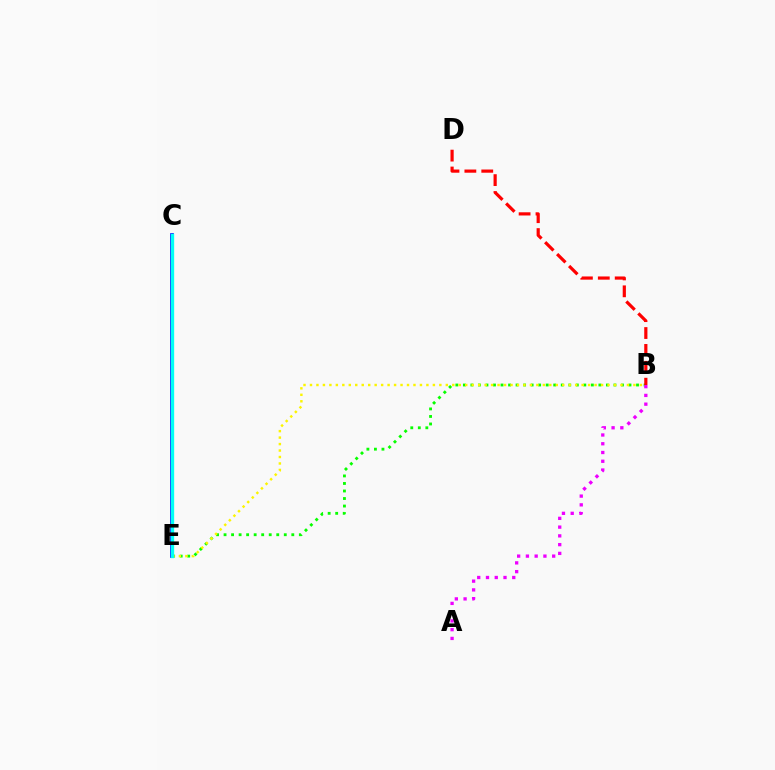{('C', 'E'): [{'color': '#0010ff', 'line_style': 'solid', 'thickness': 2.65}, {'color': '#00fff6', 'line_style': 'solid', 'thickness': 2.4}], ('B', 'E'): [{'color': '#08ff00', 'line_style': 'dotted', 'thickness': 2.05}, {'color': '#fcf500', 'line_style': 'dotted', 'thickness': 1.76}], ('B', 'D'): [{'color': '#ff0000', 'line_style': 'dashed', 'thickness': 2.29}], ('A', 'B'): [{'color': '#ee00ff', 'line_style': 'dotted', 'thickness': 2.38}]}